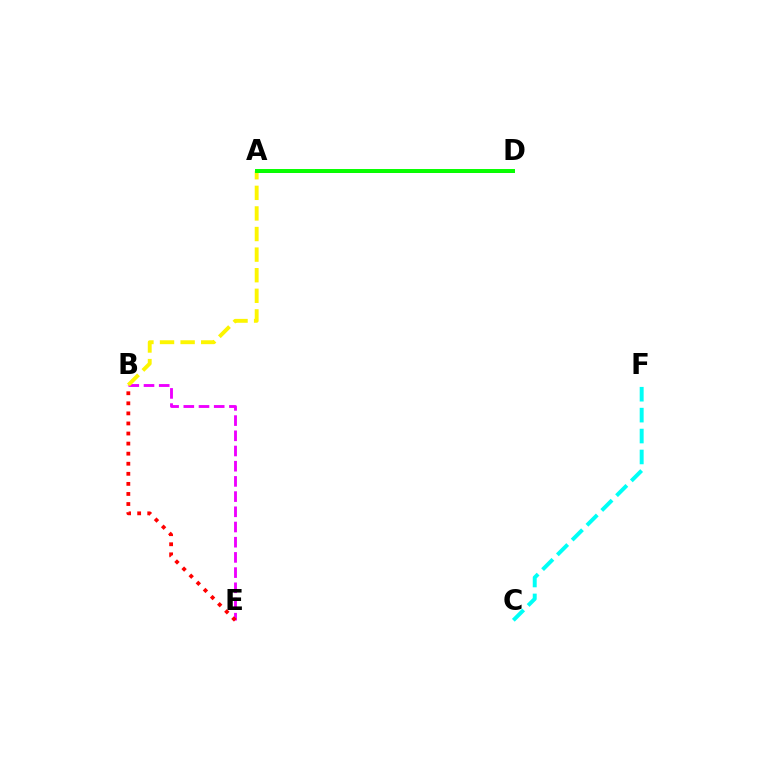{('C', 'F'): [{'color': '#00fff6', 'line_style': 'dashed', 'thickness': 2.84}], ('B', 'E'): [{'color': '#ee00ff', 'line_style': 'dashed', 'thickness': 2.06}, {'color': '#ff0000', 'line_style': 'dotted', 'thickness': 2.74}], ('A', 'B'): [{'color': '#fcf500', 'line_style': 'dashed', 'thickness': 2.8}], ('A', 'D'): [{'color': '#0010ff', 'line_style': 'solid', 'thickness': 2.01}, {'color': '#08ff00', 'line_style': 'solid', 'thickness': 2.85}]}